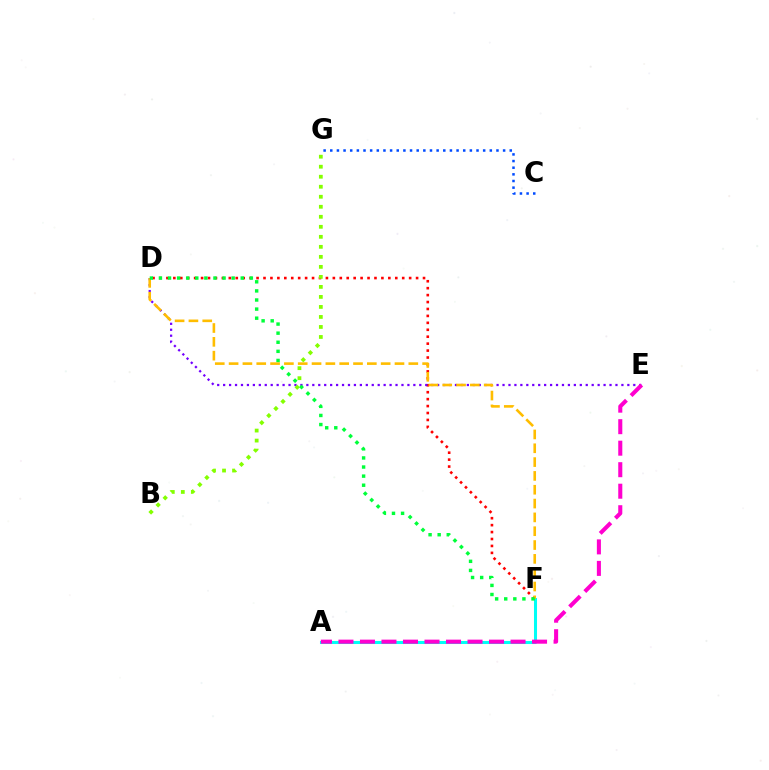{('A', 'F'): [{'color': '#00fff6', 'line_style': 'solid', 'thickness': 2.19}], ('D', 'F'): [{'color': '#ff0000', 'line_style': 'dotted', 'thickness': 1.88}, {'color': '#ffbd00', 'line_style': 'dashed', 'thickness': 1.88}, {'color': '#00ff39', 'line_style': 'dotted', 'thickness': 2.47}], ('D', 'E'): [{'color': '#7200ff', 'line_style': 'dotted', 'thickness': 1.62}], ('A', 'E'): [{'color': '#ff00cf', 'line_style': 'dashed', 'thickness': 2.92}], ('B', 'G'): [{'color': '#84ff00', 'line_style': 'dotted', 'thickness': 2.72}], ('C', 'G'): [{'color': '#004bff', 'line_style': 'dotted', 'thickness': 1.81}]}